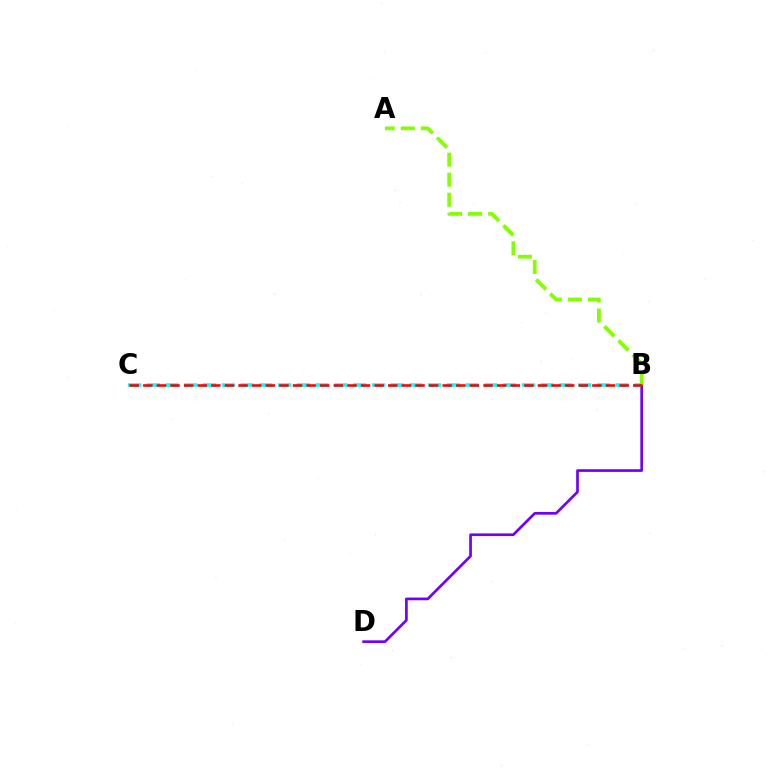{('B', 'D'): [{'color': '#7200ff', 'line_style': 'solid', 'thickness': 1.94}], ('A', 'B'): [{'color': '#84ff00', 'line_style': 'dashed', 'thickness': 2.72}], ('B', 'C'): [{'color': '#00fff6', 'line_style': 'dashed', 'thickness': 2.55}, {'color': '#ff0000', 'line_style': 'dashed', 'thickness': 1.85}]}